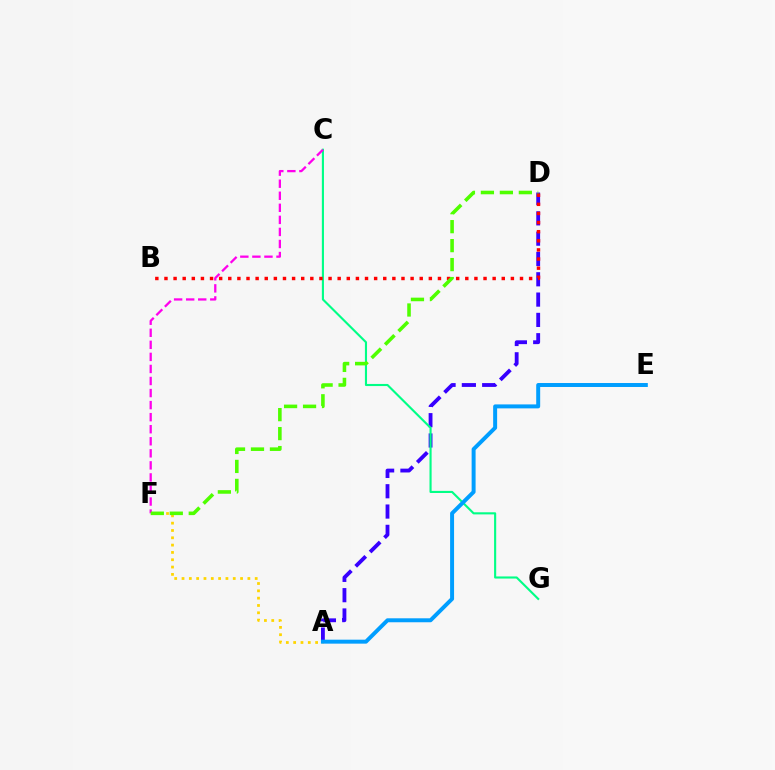{('A', 'F'): [{'color': '#ffd500', 'line_style': 'dotted', 'thickness': 1.99}], ('A', 'D'): [{'color': '#3700ff', 'line_style': 'dashed', 'thickness': 2.76}], ('C', 'G'): [{'color': '#00ff86', 'line_style': 'solid', 'thickness': 1.53}], ('C', 'F'): [{'color': '#ff00ed', 'line_style': 'dashed', 'thickness': 1.64}], ('B', 'D'): [{'color': '#ff0000', 'line_style': 'dotted', 'thickness': 2.48}], ('D', 'F'): [{'color': '#4fff00', 'line_style': 'dashed', 'thickness': 2.58}], ('A', 'E'): [{'color': '#009eff', 'line_style': 'solid', 'thickness': 2.85}]}